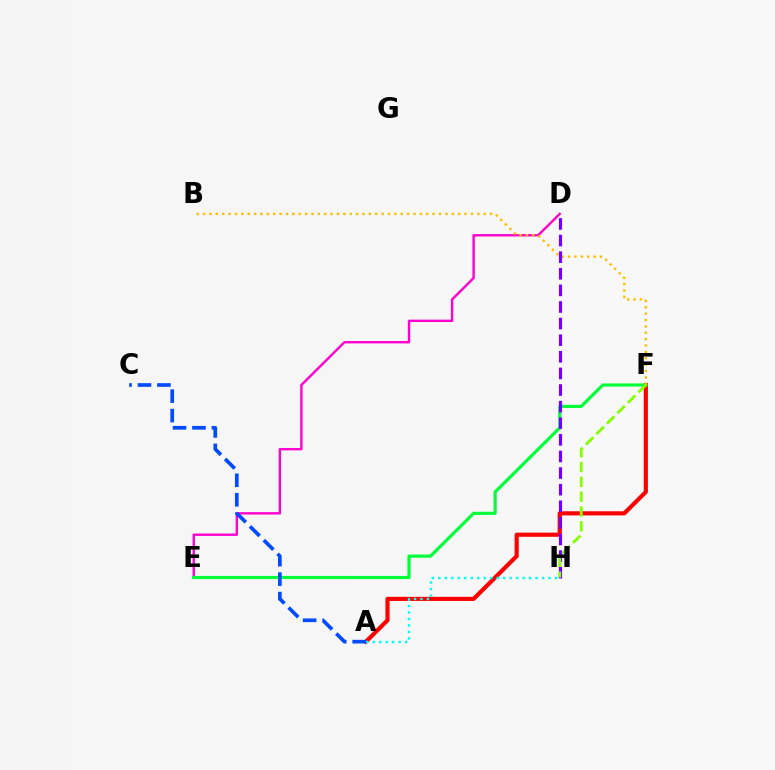{('A', 'F'): [{'color': '#ff0000', 'line_style': 'solid', 'thickness': 2.98}], ('D', 'E'): [{'color': '#ff00cf', 'line_style': 'solid', 'thickness': 1.71}], ('E', 'F'): [{'color': '#00ff39', 'line_style': 'solid', 'thickness': 2.28}], ('B', 'F'): [{'color': '#ffbd00', 'line_style': 'dotted', 'thickness': 1.73}], ('A', 'H'): [{'color': '#00fff6', 'line_style': 'dotted', 'thickness': 1.76}], ('D', 'H'): [{'color': '#7200ff', 'line_style': 'dashed', 'thickness': 2.26}], ('F', 'H'): [{'color': '#84ff00', 'line_style': 'dashed', 'thickness': 2.01}], ('A', 'C'): [{'color': '#004bff', 'line_style': 'dashed', 'thickness': 2.64}]}